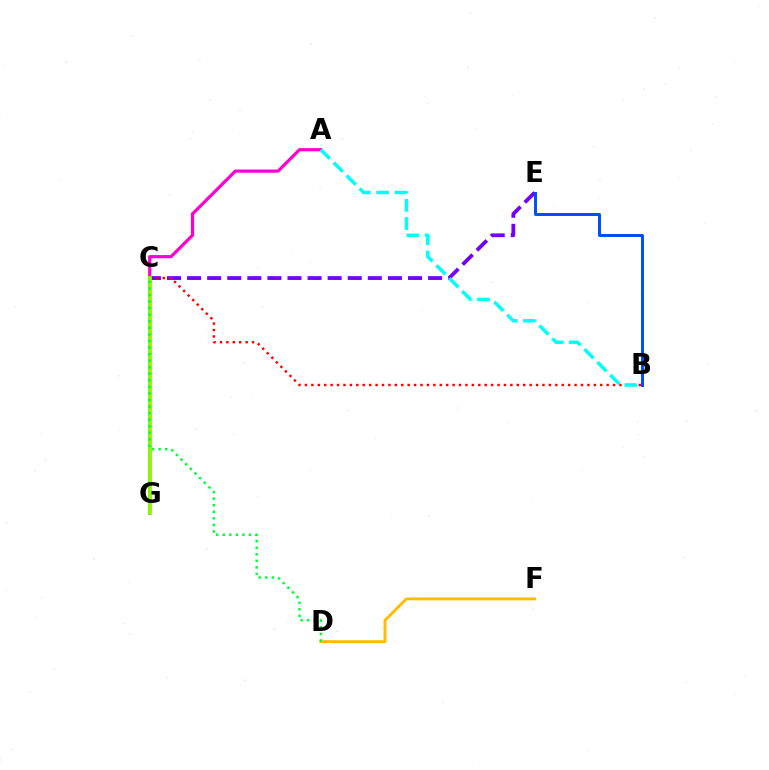{('D', 'F'): [{'color': '#ffbd00', 'line_style': 'solid', 'thickness': 2.08}], ('A', 'G'): [{'color': '#ff00cf', 'line_style': 'solid', 'thickness': 2.29}], ('C', 'E'): [{'color': '#7200ff', 'line_style': 'dashed', 'thickness': 2.73}], ('B', 'C'): [{'color': '#ff0000', 'line_style': 'dotted', 'thickness': 1.74}], ('C', 'G'): [{'color': '#84ff00', 'line_style': 'solid', 'thickness': 2.68}], ('B', 'E'): [{'color': '#004bff', 'line_style': 'solid', 'thickness': 2.12}], ('A', 'B'): [{'color': '#00fff6', 'line_style': 'dashed', 'thickness': 2.48}], ('C', 'D'): [{'color': '#00ff39', 'line_style': 'dotted', 'thickness': 1.78}]}